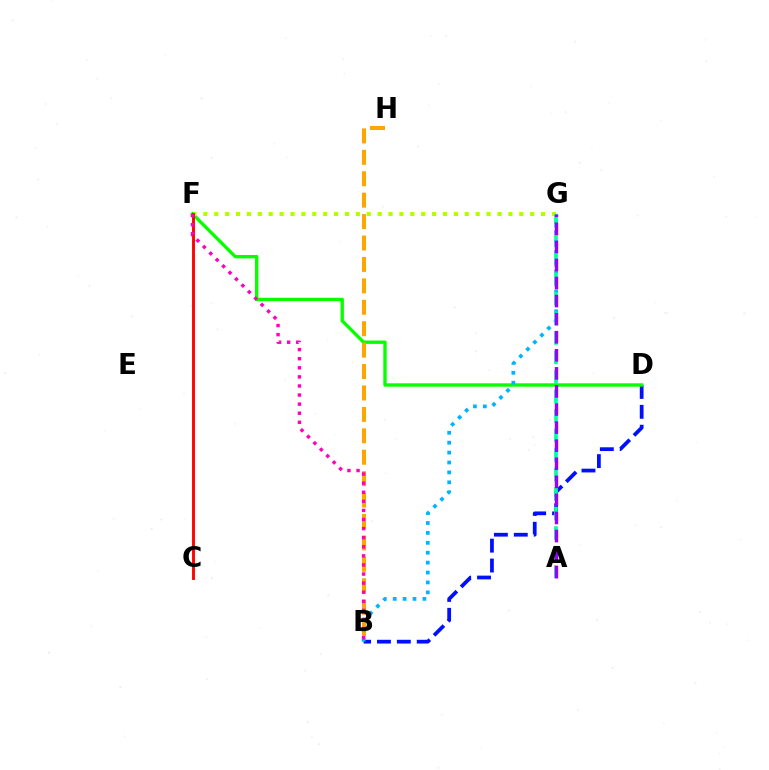{('B', 'D'): [{'color': '#0010ff', 'line_style': 'dashed', 'thickness': 2.7}], ('D', 'F'): [{'color': '#08ff00', 'line_style': 'solid', 'thickness': 2.43}], ('B', 'H'): [{'color': '#ffa500', 'line_style': 'dashed', 'thickness': 2.91}], ('F', 'G'): [{'color': '#b3ff00', 'line_style': 'dotted', 'thickness': 2.96}], ('C', 'F'): [{'color': '#ff0000', 'line_style': 'solid', 'thickness': 2.07}], ('B', 'G'): [{'color': '#00b5ff', 'line_style': 'dotted', 'thickness': 2.69}], ('B', 'F'): [{'color': '#ff00bd', 'line_style': 'dotted', 'thickness': 2.47}], ('A', 'G'): [{'color': '#00ff9d', 'line_style': 'dashed', 'thickness': 2.65}, {'color': '#9b00ff', 'line_style': 'dashed', 'thickness': 2.46}]}